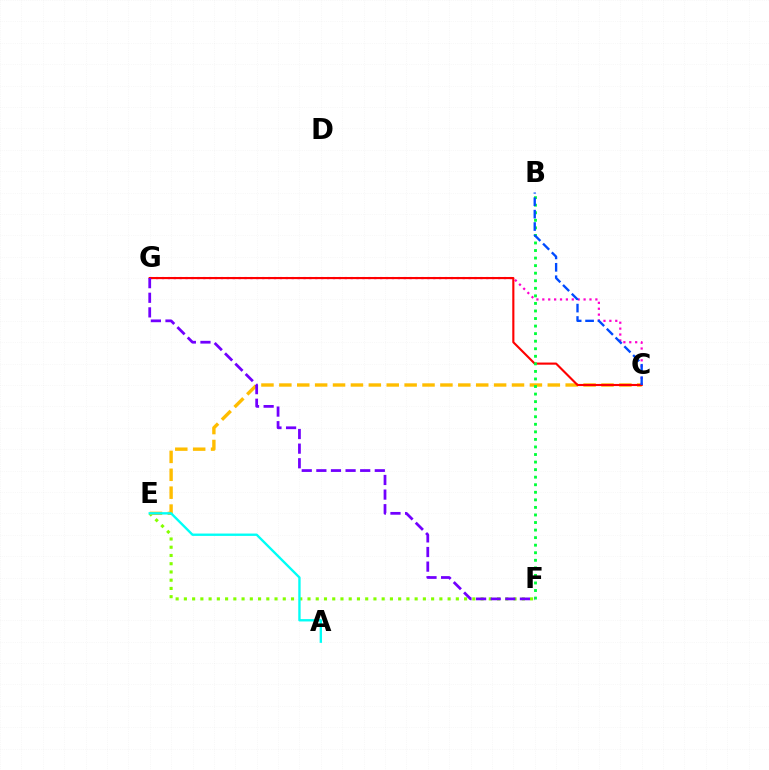{('E', 'F'): [{'color': '#84ff00', 'line_style': 'dotted', 'thickness': 2.24}], ('C', 'E'): [{'color': '#ffbd00', 'line_style': 'dashed', 'thickness': 2.43}], ('C', 'G'): [{'color': '#ff00cf', 'line_style': 'dotted', 'thickness': 1.6}, {'color': '#ff0000', 'line_style': 'solid', 'thickness': 1.53}], ('A', 'E'): [{'color': '#00fff6', 'line_style': 'solid', 'thickness': 1.7}], ('B', 'F'): [{'color': '#00ff39', 'line_style': 'dotted', 'thickness': 2.05}], ('B', 'C'): [{'color': '#004bff', 'line_style': 'dashed', 'thickness': 1.69}], ('F', 'G'): [{'color': '#7200ff', 'line_style': 'dashed', 'thickness': 1.98}]}